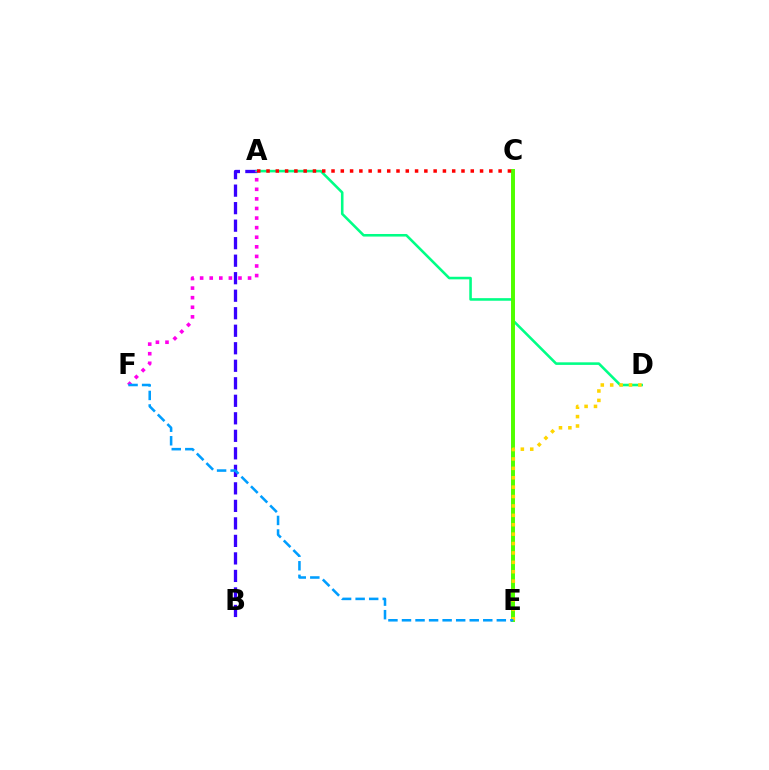{('A', 'B'): [{'color': '#3700ff', 'line_style': 'dashed', 'thickness': 2.38}], ('A', 'D'): [{'color': '#00ff86', 'line_style': 'solid', 'thickness': 1.86}], ('A', 'F'): [{'color': '#ff00ed', 'line_style': 'dotted', 'thickness': 2.6}], ('C', 'E'): [{'color': '#4fff00', 'line_style': 'solid', 'thickness': 2.85}], ('A', 'C'): [{'color': '#ff0000', 'line_style': 'dotted', 'thickness': 2.52}], ('D', 'E'): [{'color': '#ffd500', 'line_style': 'dotted', 'thickness': 2.55}], ('E', 'F'): [{'color': '#009eff', 'line_style': 'dashed', 'thickness': 1.84}]}